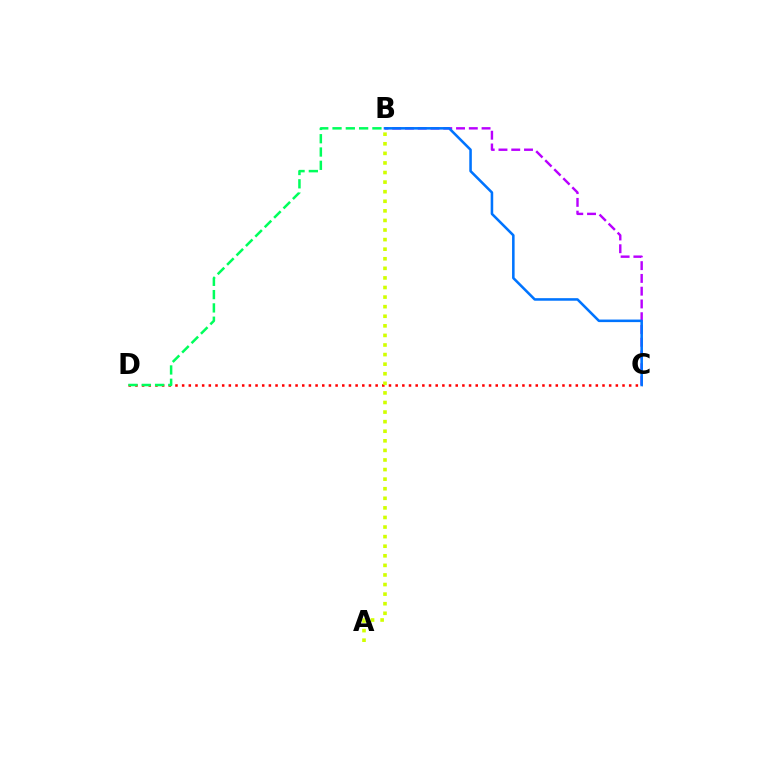{('C', 'D'): [{'color': '#ff0000', 'line_style': 'dotted', 'thickness': 1.81}], ('B', 'D'): [{'color': '#00ff5c', 'line_style': 'dashed', 'thickness': 1.81}], ('B', 'C'): [{'color': '#b900ff', 'line_style': 'dashed', 'thickness': 1.73}, {'color': '#0074ff', 'line_style': 'solid', 'thickness': 1.84}], ('A', 'B'): [{'color': '#d1ff00', 'line_style': 'dotted', 'thickness': 2.6}]}